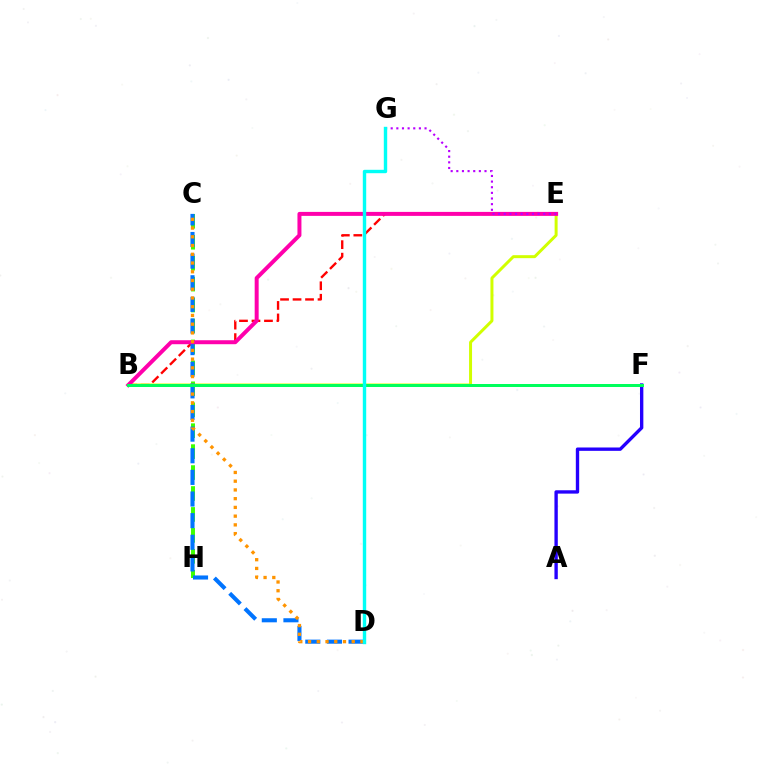{('B', 'E'): [{'color': '#ff0000', 'line_style': 'dashed', 'thickness': 1.7}, {'color': '#d1ff00', 'line_style': 'solid', 'thickness': 2.15}, {'color': '#ff00ac', 'line_style': 'solid', 'thickness': 2.87}], ('C', 'H'): [{'color': '#3dff00', 'line_style': 'dashed', 'thickness': 2.84}], ('C', 'D'): [{'color': '#0074ff', 'line_style': 'dashed', 'thickness': 2.94}, {'color': '#ff9400', 'line_style': 'dotted', 'thickness': 2.37}], ('A', 'F'): [{'color': '#2500ff', 'line_style': 'solid', 'thickness': 2.42}], ('B', 'F'): [{'color': '#00ff5c', 'line_style': 'solid', 'thickness': 2.16}], ('E', 'G'): [{'color': '#b900ff', 'line_style': 'dotted', 'thickness': 1.53}], ('D', 'G'): [{'color': '#00fff6', 'line_style': 'solid', 'thickness': 2.45}]}